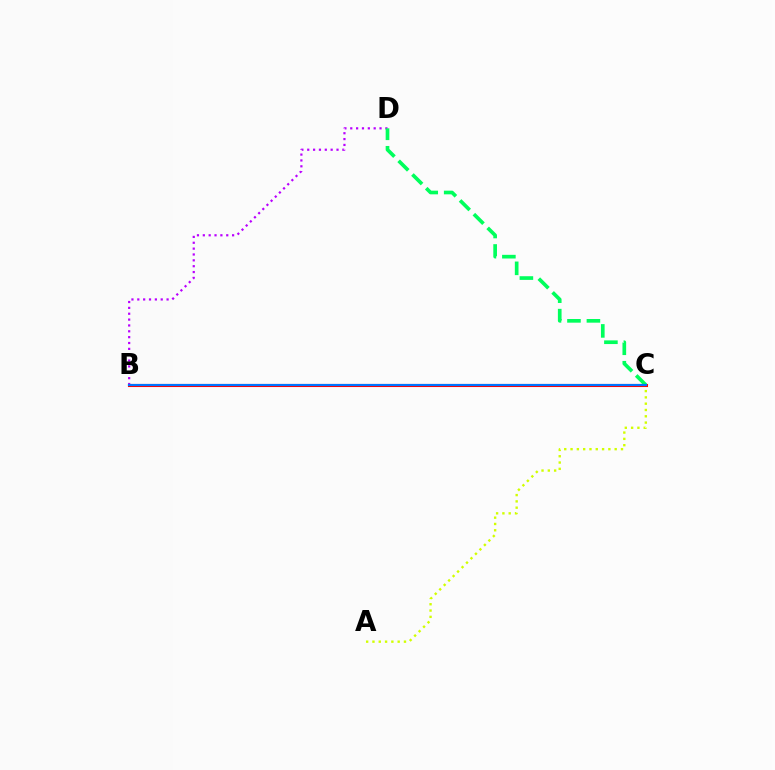{('B', 'D'): [{'color': '#b900ff', 'line_style': 'dotted', 'thickness': 1.59}], ('B', 'C'): [{'color': '#ff0000', 'line_style': 'solid', 'thickness': 2.22}, {'color': '#0074ff', 'line_style': 'solid', 'thickness': 1.55}], ('A', 'C'): [{'color': '#d1ff00', 'line_style': 'dotted', 'thickness': 1.71}], ('C', 'D'): [{'color': '#00ff5c', 'line_style': 'dashed', 'thickness': 2.64}]}